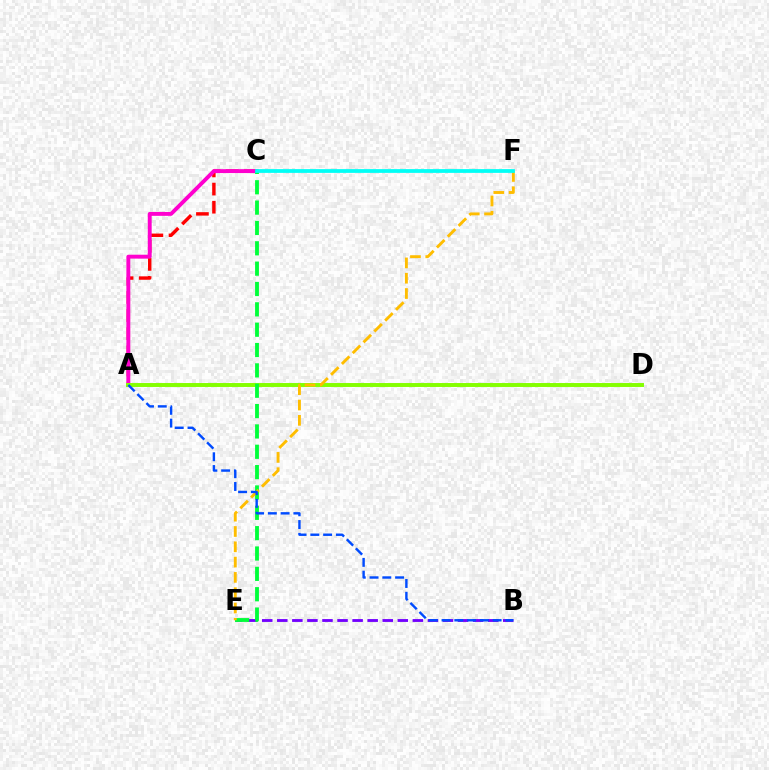{('B', 'E'): [{'color': '#7200ff', 'line_style': 'dashed', 'thickness': 2.05}], ('A', 'C'): [{'color': '#ff0000', 'line_style': 'dashed', 'thickness': 2.46}, {'color': '#ff00cf', 'line_style': 'solid', 'thickness': 2.81}], ('A', 'D'): [{'color': '#84ff00', 'line_style': 'solid', 'thickness': 2.83}], ('C', 'E'): [{'color': '#00ff39', 'line_style': 'dashed', 'thickness': 2.76}], ('E', 'F'): [{'color': '#ffbd00', 'line_style': 'dashed', 'thickness': 2.08}], ('C', 'F'): [{'color': '#00fff6', 'line_style': 'solid', 'thickness': 2.71}], ('A', 'B'): [{'color': '#004bff', 'line_style': 'dashed', 'thickness': 1.74}]}